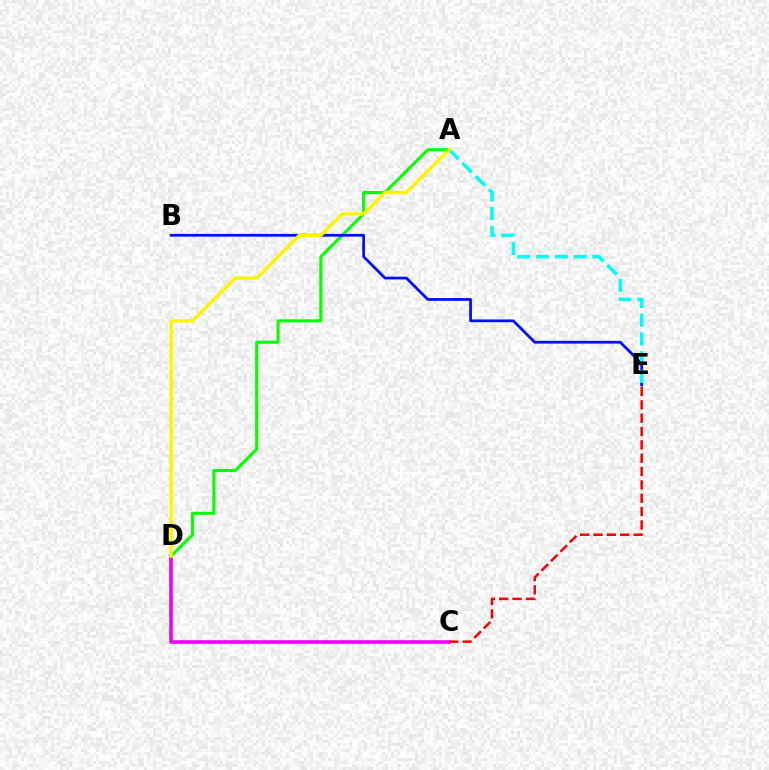{('A', 'D'): [{'color': '#08ff00', 'line_style': 'solid', 'thickness': 2.2}, {'color': '#fcf500', 'line_style': 'solid', 'thickness': 2.43}], ('C', 'D'): [{'color': '#ee00ff', 'line_style': 'solid', 'thickness': 2.59}], ('B', 'E'): [{'color': '#0010ff', 'line_style': 'solid', 'thickness': 1.98}], ('A', 'E'): [{'color': '#00fff6', 'line_style': 'dashed', 'thickness': 2.55}], ('C', 'E'): [{'color': '#ff0000', 'line_style': 'dashed', 'thickness': 1.81}]}